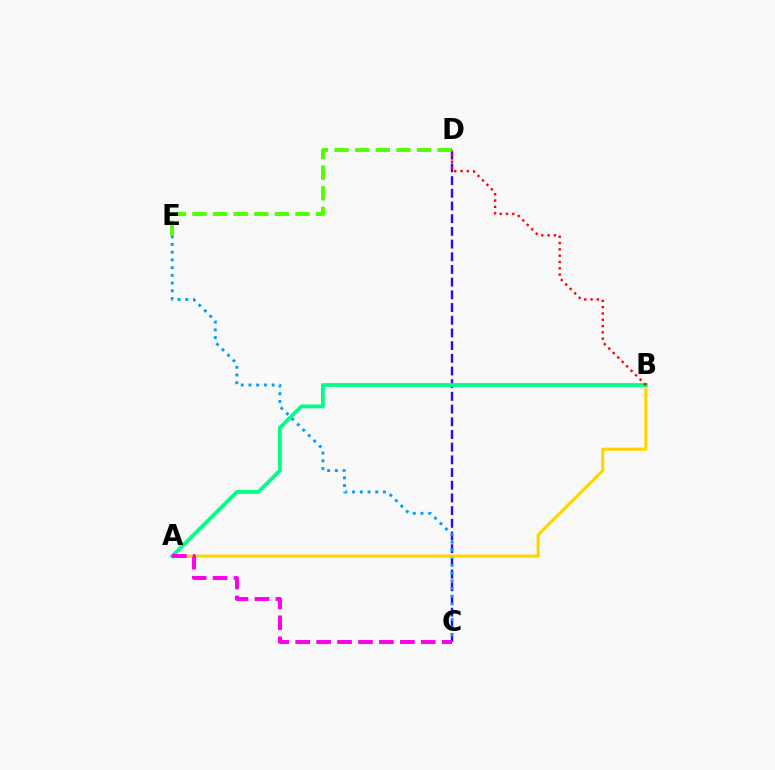{('C', 'D'): [{'color': '#3700ff', 'line_style': 'dashed', 'thickness': 1.72}], ('D', 'E'): [{'color': '#4fff00', 'line_style': 'dashed', 'thickness': 2.8}], ('C', 'E'): [{'color': '#009eff', 'line_style': 'dotted', 'thickness': 2.1}], ('A', 'B'): [{'color': '#ffd500', 'line_style': 'solid', 'thickness': 2.24}, {'color': '#00ff86', 'line_style': 'solid', 'thickness': 2.73}], ('B', 'D'): [{'color': '#ff0000', 'line_style': 'dotted', 'thickness': 1.71}], ('A', 'C'): [{'color': '#ff00ed', 'line_style': 'dashed', 'thickness': 2.84}]}